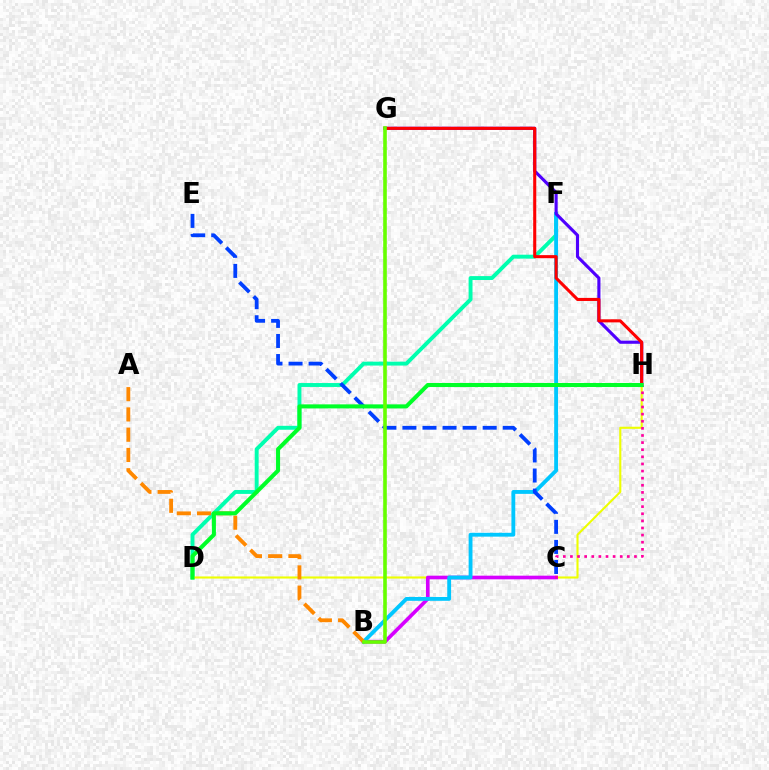{('D', 'F'): [{'color': '#00ffaf', 'line_style': 'solid', 'thickness': 2.82}], ('D', 'H'): [{'color': '#eeff00', 'line_style': 'solid', 'thickness': 1.51}, {'color': '#00ff27', 'line_style': 'solid', 'thickness': 2.91}], ('B', 'C'): [{'color': '#d600ff', 'line_style': 'solid', 'thickness': 2.63}], ('B', 'F'): [{'color': '#00c7ff', 'line_style': 'solid', 'thickness': 2.77}], ('C', 'H'): [{'color': '#ff00a0', 'line_style': 'dotted', 'thickness': 1.93}], ('G', 'H'): [{'color': '#4f00ff', 'line_style': 'solid', 'thickness': 2.25}, {'color': '#ff0000', 'line_style': 'solid', 'thickness': 2.21}], ('C', 'E'): [{'color': '#003fff', 'line_style': 'dashed', 'thickness': 2.73}], ('A', 'B'): [{'color': '#ff8800', 'line_style': 'dashed', 'thickness': 2.75}], ('B', 'G'): [{'color': '#66ff00', 'line_style': 'solid', 'thickness': 2.6}]}